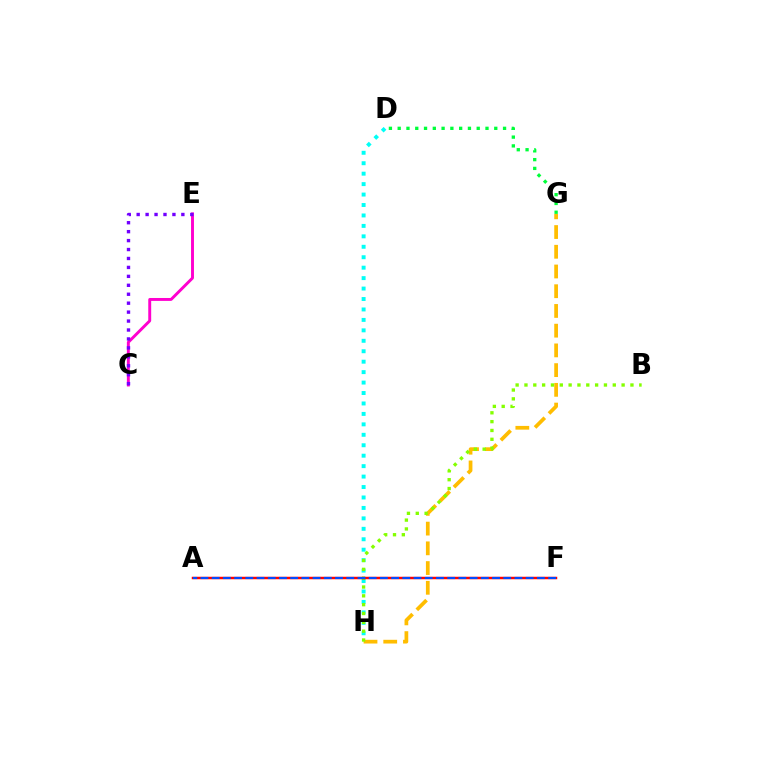{('D', 'H'): [{'color': '#00fff6', 'line_style': 'dotted', 'thickness': 2.84}], ('C', 'E'): [{'color': '#ff00cf', 'line_style': 'solid', 'thickness': 2.1}, {'color': '#7200ff', 'line_style': 'dotted', 'thickness': 2.43}], ('G', 'H'): [{'color': '#ffbd00', 'line_style': 'dashed', 'thickness': 2.68}], ('B', 'H'): [{'color': '#84ff00', 'line_style': 'dotted', 'thickness': 2.4}], ('D', 'G'): [{'color': '#00ff39', 'line_style': 'dotted', 'thickness': 2.39}], ('A', 'F'): [{'color': '#ff0000', 'line_style': 'solid', 'thickness': 1.79}, {'color': '#004bff', 'line_style': 'dashed', 'thickness': 1.52}]}